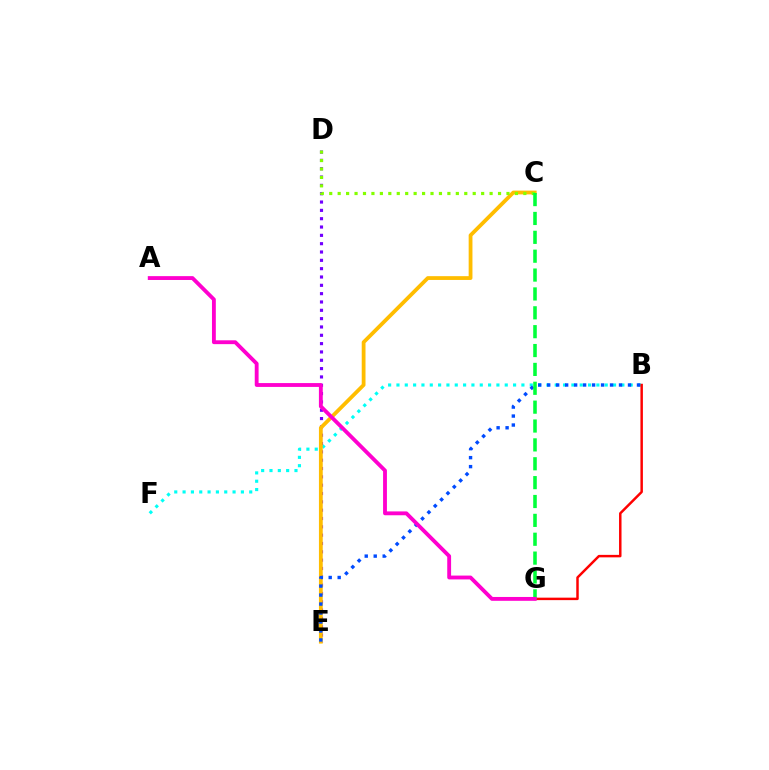{('B', 'F'): [{'color': '#00fff6', 'line_style': 'dotted', 'thickness': 2.26}], ('D', 'E'): [{'color': '#7200ff', 'line_style': 'dotted', 'thickness': 2.26}], ('C', 'E'): [{'color': '#ffbd00', 'line_style': 'solid', 'thickness': 2.73}], ('C', 'D'): [{'color': '#84ff00', 'line_style': 'dotted', 'thickness': 2.29}], ('B', 'E'): [{'color': '#004bff', 'line_style': 'dotted', 'thickness': 2.44}], ('B', 'G'): [{'color': '#ff0000', 'line_style': 'solid', 'thickness': 1.78}], ('C', 'G'): [{'color': '#00ff39', 'line_style': 'dashed', 'thickness': 2.56}], ('A', 'G'): [{'color': '#ff00cf', 'line_style': 'solid', 'thickness': 2.77}]}